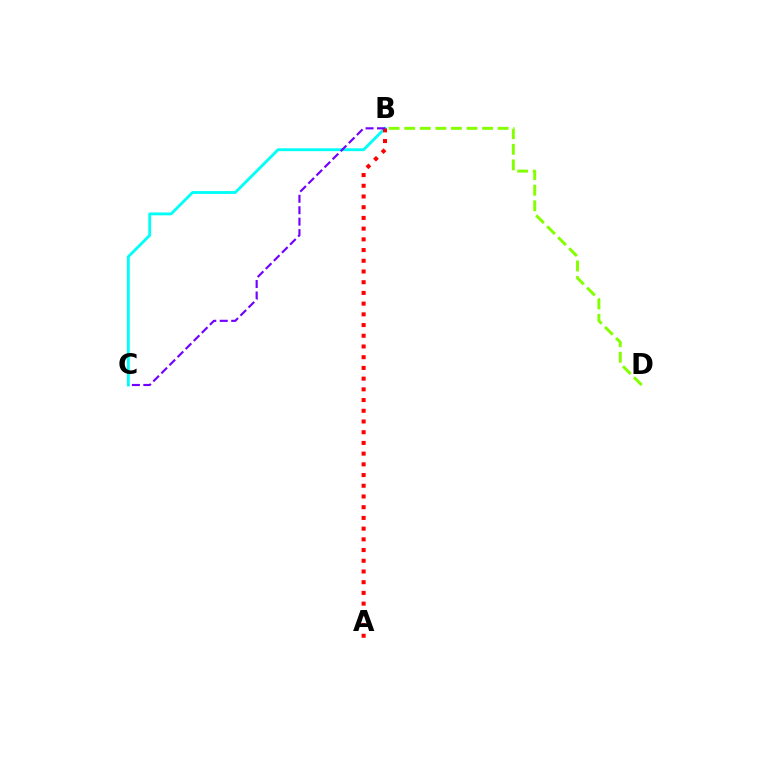{('B', 'D'): [{'color': '#84ff00', 'line_style': 'dashed', 'thickness': 2.12}], ('B', 'C'): [{'color': '#00fff6', 'line_style': 'solid', 'thickness': 2.05}, {'color': '#7200ff', 'line_style': 'dashed', 'thickness': 1.55}], ('A', 'B'): [{'color': '#ff0000', 'line_style': 'dotted', 'thickness': 2.91}]}